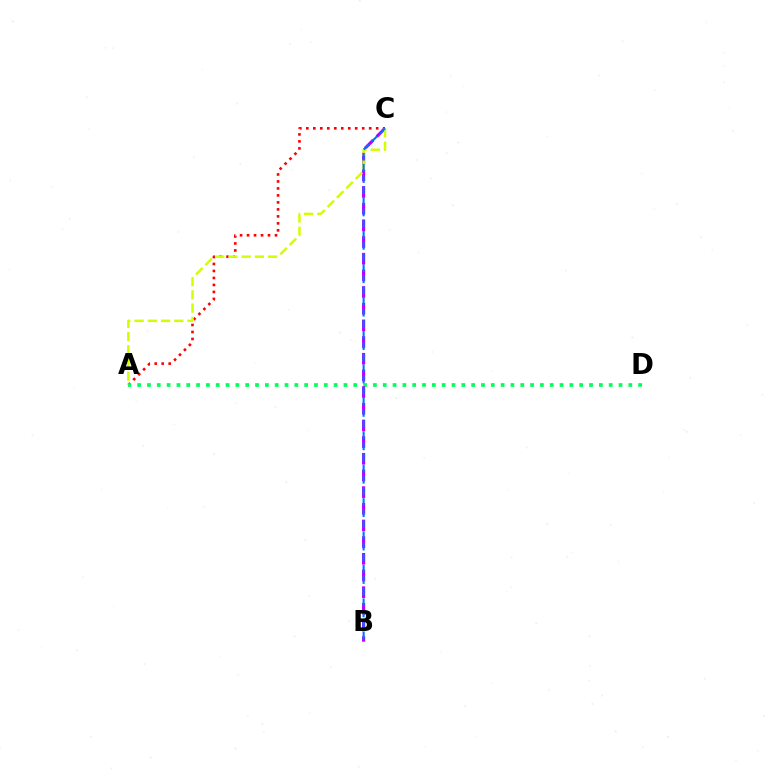{('A', 'C'): [{'color': '#ff0000', 'line_style': 'dotted', 'thickness': 1.9}, {'color': '#d1ff00', 'line_style': 'dashed', 'thickness': 1.8}], ('A', 'D'): [{'color': '#00ff5c', 'line_style': 'dotted', 'thickness': 2.67}], ('B', 'C'): [{'color': '#b900ff', 'line_style': 'dashed', 'thickness': 2.27}, {'color': '#0074ff', 'line_style': 'dashed', 'thickness': 1.51}]}